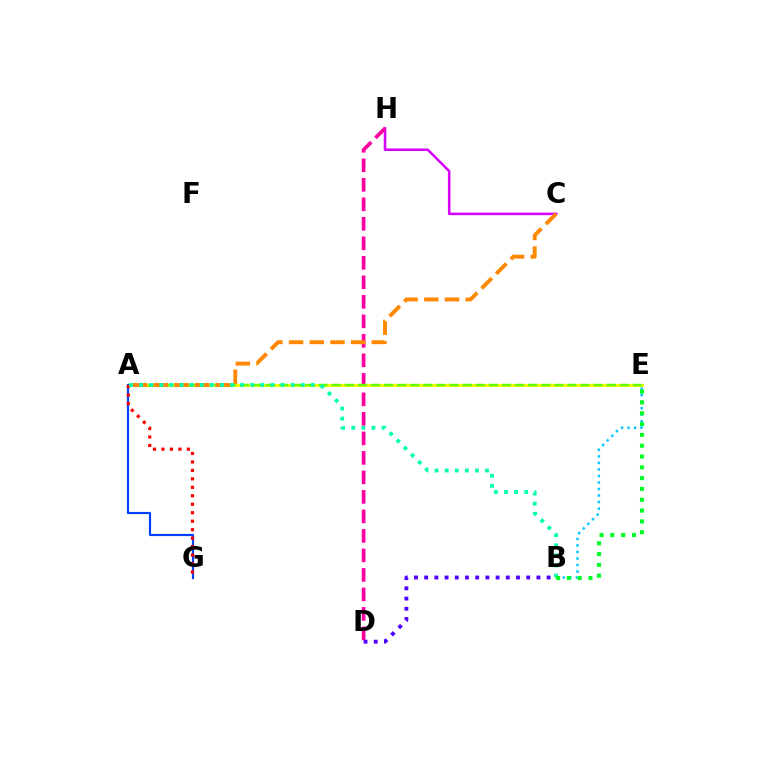{('C', 'H'): [{'color': '#d600ff', 'line_style': 'solid', 'thickness': 1.83}], ('D', 'H'): [{'color': '#ff00a0', 'line_style': 'dashed', 'thickness': 2.65}], ('B', 'E'): [{'color': '#00c7ff', 'line_style': 'dotted', 'thickness': 1.77}, {'color': '#00ff27', 'line_style': 'dotted', 'thickness': 2.94}], ('B', 'D'): [{'color': '#4f00ff', 'line_style': 'dotted', 'thickness': 2.77}], ('A', 'E'): [{'color': '#eeff00', 'line_style': 'solid', 'thickness': 2.24}, {'color': '#66ff00', 'line_style': 'dashed', 'thickness': 1.78}], ('A', 'G'): [{'color': '#003fff', 'line_style': 'solid', 'thickness': 1.56}, {'color': '#ff0000', 'line_style': 'dotted', 'thickness': 2.3}], ('A', 'C'): [{'color': '#ff8800', 'line_style': 'dashed', 'thickness': 2.81}], ('A', 'B'): [{'color': '#00ffaf', 'line_style': 'dotted', 'thickness': 2.74}]}